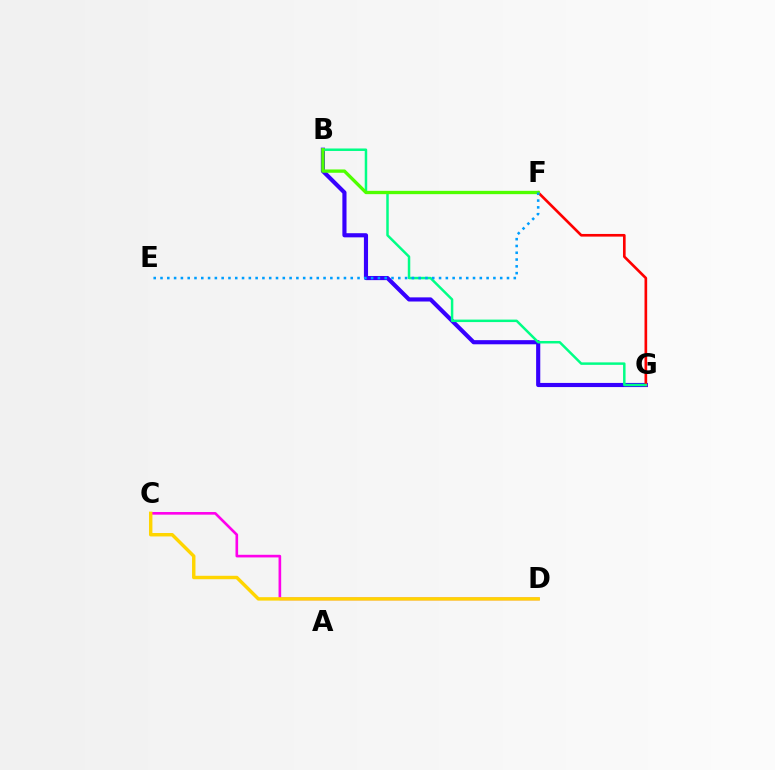{('B', 'G'): [{'color': '#3700ff', 'line_style': 'solid', 'thickness': 2.98}, {'color': '#00ff86', 'line_style': 'solid', 'thickness': 1.79}], ('C', 'D'): [{'color': '#ff00ed', 'line_style': 'solid', 'thickness': 1.9}, {'color': '#ffd500', 'line_style': 'solid', 'thickness': 2.47}], ('F', 'G'): [{'color': '#ff0000', 'line_style': 'solid', 'thickness': 1.91}], ('B', 'F'): [{'color': '#4fff00', 'line_style': 'solid', 'thickness': 2.39}], ('E', 'F'): [{'color': '#009eff', 'line_style': 'dotted', 'thickness': 1.85}]}